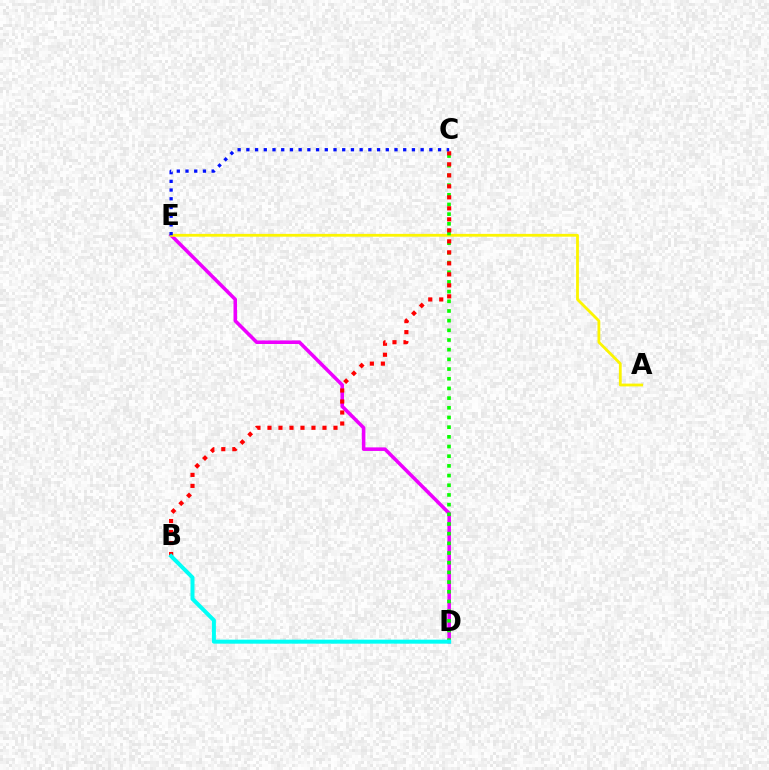{('D', 'E'): [{'color': '#ee00ff', 'line_style': 'solid', 'thickness': 2.56}], ('A', 'E'): [{'color': '#fcf500', 'line_style': 'solid', 'thickness': 2.02}], ('C', 'D'): [{'color': '#08ff00', 'line_style': 'dotted', 'thickness': 2.63}], ('B', 'C'): [{'color': '#ff0000', 'line_style': 'dotted', 'thickness': 2.99}], ('C', 'E'): [{'color': '#0010ff', 'line_style': 'dotted', 'thickness': 2.37}], ('B', 'D'): [{'color': '#00fff6', 'line_style': 'solid', 'thickness': 2.88}]}